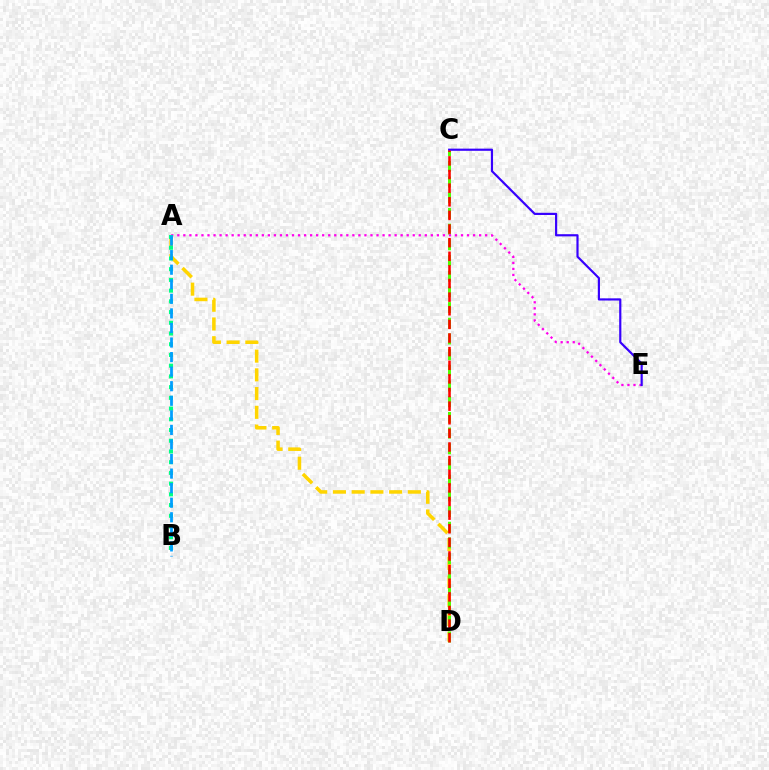{('A', 'D'): [{'color': '#ffd500', 'line_style': 'dashed', 'thickness': 2.54}], ('C', 'D'): [{'color': '#4fff00', 'line_style': 'dashed', 'thickness': 2.13}, {'color': '#ff0000', 'line_style': 'dashed', 'thickness': 1.85}], ('A', 'E'): [{'color': '#ff00ed', 'line_style': 'dotted', 'thickness': 1.64}], ('C', 'E'): [{'color': '#3700ff', 'line_style': 'solid', 'thickness': 1.57}], ('A', 'B'): [{'color': '#00ff86', 'line_style': 'dotted', 'thickness': 2.91}, {'color': '#009eff', 'line_style': 'dashed', 'thickness': 1.98}]}